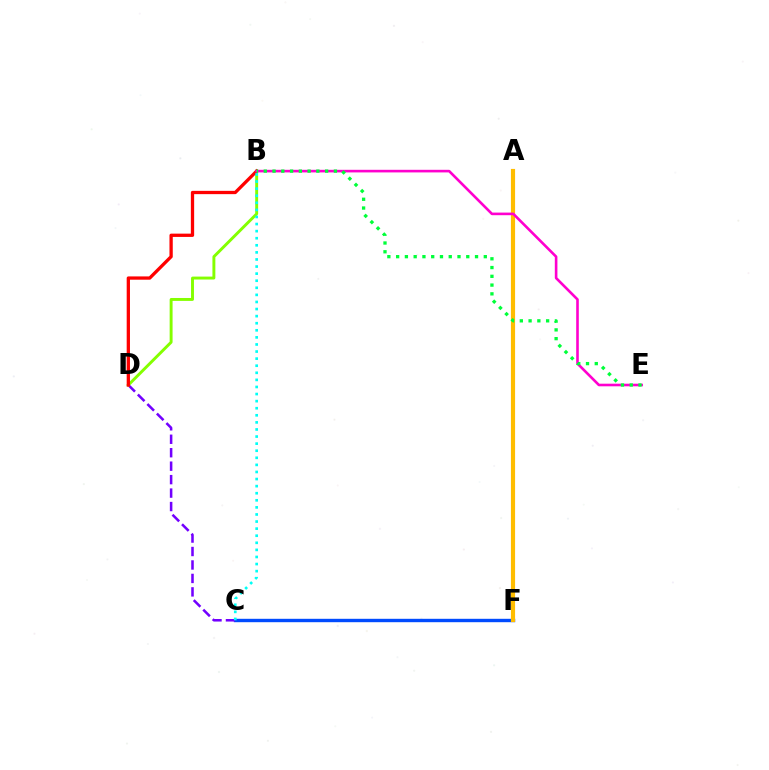{('C', 'F'): [{'color': '#004bff', 'line_style': 'solid', 'thickness': 2.44}], ('C', 'D'): [{'color': '#7200ff', 'line_style': 'dashed', 'thickness': 1.83}], ('B', 'D'): [{'color': '#84ff00', 'line_style': 'solid', 'thickness': 2.1}, {'color': '#ff0000', 'line_style': 'solid', 'thickness': 2.37}], ('A', 'F'): [{'color': '#ffbd00', 'line_style': 'solid', 'thickness': 3.0}], ('B', 'E'): [{'color': '#ff00cf', 'line_style': 'solid', 'thickness': 1.88}, {'color': '#00ff39', 'line_style': 'dotted', 'thickness': 2.38}], ('B', 'C'): [{'color': '#00fff6', 'line_style': 'dotted', 'thickness': 1.92}]}